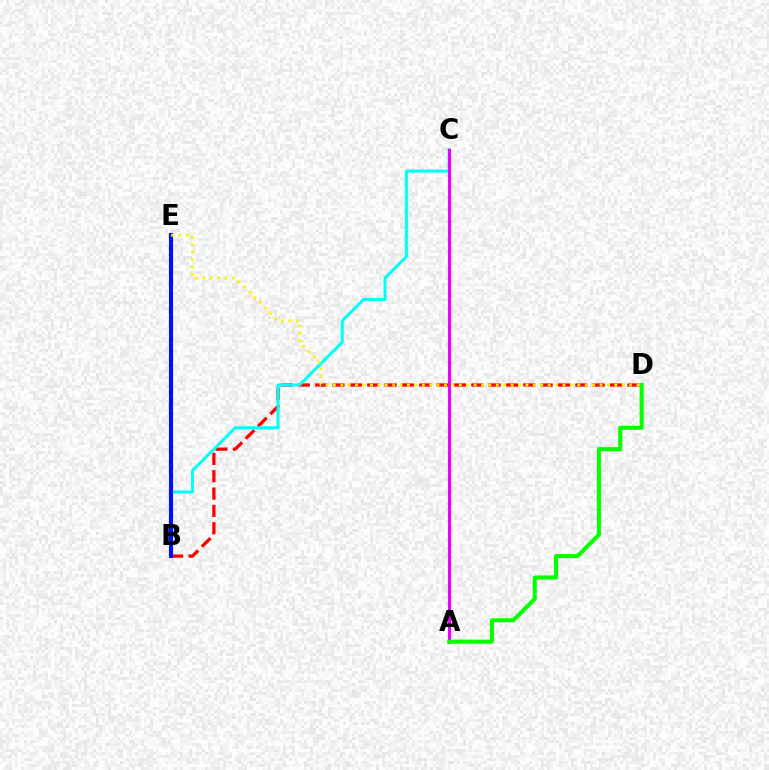{('B', 'D'): [{'color': '#ff0000', 'line_style': 'dashed', 'thickness': 2.36}], ('B', 'C'): [{'color': '#00fff6', 'line_style': 'solid', 'thickness': 2.17}], ('A', 'C'): [{'color': '#ee00ff', 'line_style': 'solid', 'thickness': 2.25}], ('A', 'D'): [{'color': '#08ff00', 'line_style': 'solid', 'thickness': 2.95}], ('B', 'E'): [{'color': '#0010ff', 'line_style': 'solid', 'thickness': 2.95}], ('D', 'E'): [{'color': '#fcf500', 'line_style': 'dotted', 'thickness': 2.01}]}